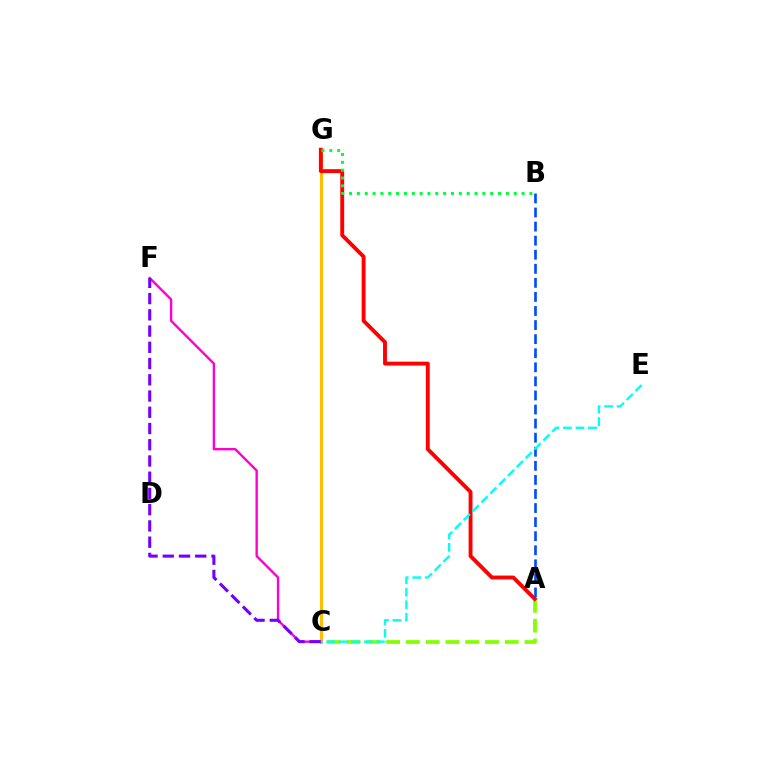{('A', 'C'): [{'color': '#84ff00', 'line_style': 'dashed', 'thickness': 2.69}], ('C', 'G'): [{'color': '#ffbd00', 'line_style': 'solid', 'thickness': 2.23}], ('A', 'G'): [{'color': '#ff0000', 'line_style': 'solid', 'thickness': 2.8}], ('C', 'F'): [{'color': '#ff00cf', 'line_style': 'solid', 'thickness': 1.71}, {'color': '#7200ff', 'line_style': 'dashed', 'thickness': 2.21}], ('A', 'B'): [{'color': '#004bff', 'line_style': 'dashed', 'thickness': 1.91}], ('C', 'E'): [{'color': '#00fff6', 'line_style': 'dashed', 'thickness': 1.7}], ('B', 'G'): [{'color': '#00ff39', 'line_style': 'dotted', 'thickness': 2.13}]}